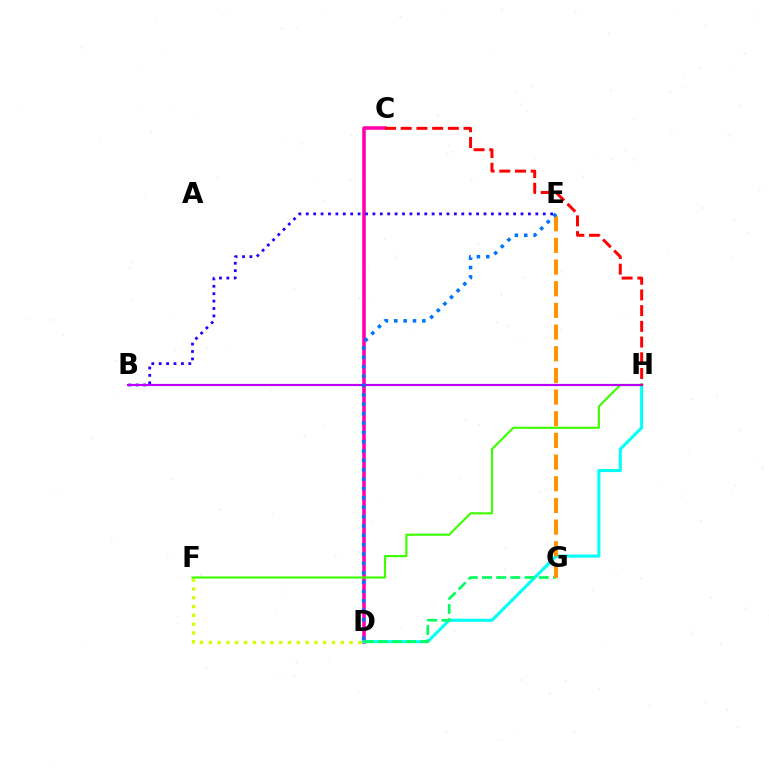{('D', 'F'): [{'color': '#d1ff00', 'line_style': 'dotted', 'thickness': 2.39}], ('C', 'D'): [{'color': '#ff00ac', 'line_style': 'solid', 'thickness': 2.56}], ('D', 'H'): [{'color': '#00fff6', 'line_style': 'solid', 'thickness': 2.2}], ('B', 'E'): [{'color': '#2500ff', 'line_style': 'dotted', 'thickness': 2.01}], ('F', 'H'): [{'color': '#3dff00', 'line_style': 'solid', 'thickness': 1.54}], ('D', 'G'): [{'color': '#00ff5c', 'line_style': 'dashed', 'thickness': 1.93}], ('B', 'H'): [{'color': '#b900ff', 'line_style': 'solid', 'thickness': 1.56}], ('E', 'G'): [{'color': '#ff9400', 'line_style': 'dashed', 'thickness': 2.94}], ('C', 'H'): [{'color': '#ff0000', 'line_style': 'dashed', 'thickness': 2.13}], ('D', 'E'): [{'color': '#0074ff', 'line_style': 'dotted', 'thickness': 2.54}]}